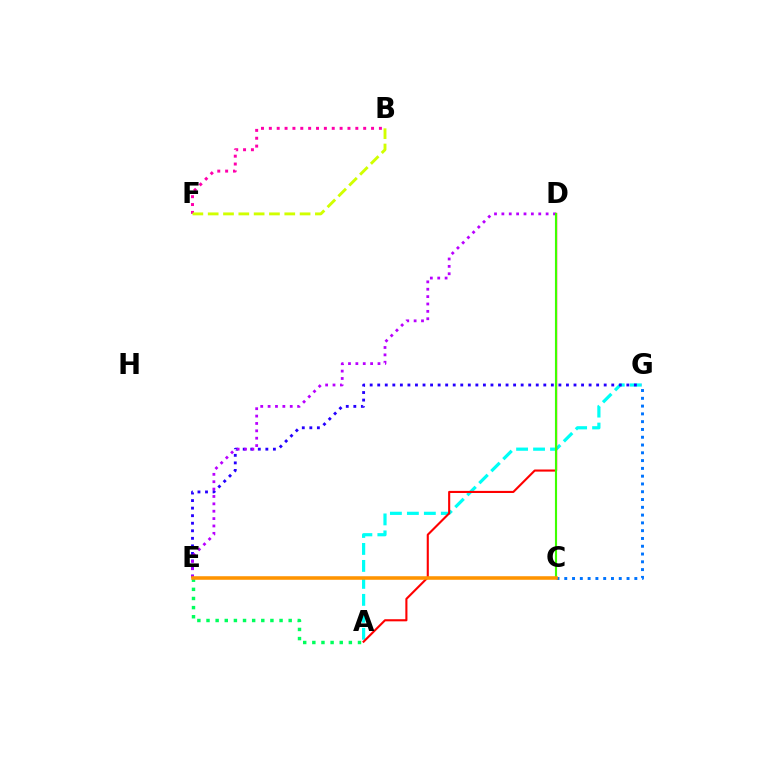{('A', 'G'): [{'color': '#00fff6', 'line_style': 'dashed', 'thickness': 2.31}], ('E', 'G'): [{'color': '#2500ff', 'line_style': 'dotted', 'thickness': 2.05}], ('D', 'E'): [{'color': '#b900ff', 'line_style': 'dotted', 'thickness': 2.0}], ('C', 'G'): [{'color': '#0074ff', 'line_style': 'dotted', 'thickness': 2.12}], ('A', 'D'): [{'color': '#ff0000', 'line_style': 'solid', 'thickness': 1.52}], ('B', 'F'): [{'color': '#ff00ac', 'line_style': 'dotted', 'thickness': 2.14}, {'color': '#d1ff00', 'line_style': 'dashed', 'thickness': 2.08}], ('C', 'D'): [{'color': '#3dff00', 'line_style': 'solid', 'thickness': 1.54}], ('A', 'E'): [{'color': '#00ff5c', 'line_style': 'dotted', 'thickness': 2.48}], ('C', 'E'): [{'color': '#ff9400', 'line_style': 'solid', 'thickness': 2.56}]}